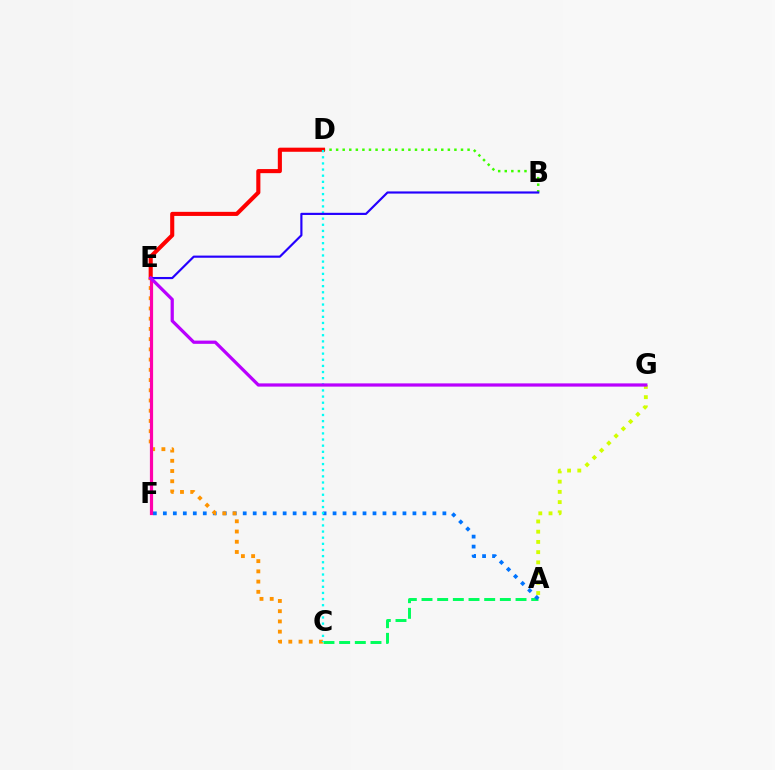{('B', 'D'): [{'color': '#3dff00', 'line_style': 'dotted', 'thickness': 1.79}], ('D', 'E'): [{'color': '#ff0000', 'line_style': 'solid', 'thickness': 2.95}], ('A', 'C'): [{'color': '#00ff5c', 'line_style': 'dashed', 'thickness': 2.13}], ('A', 'F'): [{'color': '#0074ff', 'line_style': 'dotted', 'thickness': 2.71}], ('C', 'E'): [{'color': '#ff9400', 'line_style': 'dotted', 'thickness': 2.78}], ('E', 'F'): [{'color': '#ff00ac', 'line_style': 'solid', 'thickness': 2.3}], ('A', 'G'): [{'color': '#d1ff00', 'line_style': 'dotted', 'thickness': 2.78}], ('C', 'D'): [{'color': '#00fff6', 'line_style': 'dotted', 'thickness': 1.67}], ('B', 'E'): [{'color': '#2500ff', 'line_style': 'solid', 'thickness': 1.56}], ('E', 'G'): [{'color': '#b900ff', 'line_style': 'solid', 'thickness': 2.33}]}